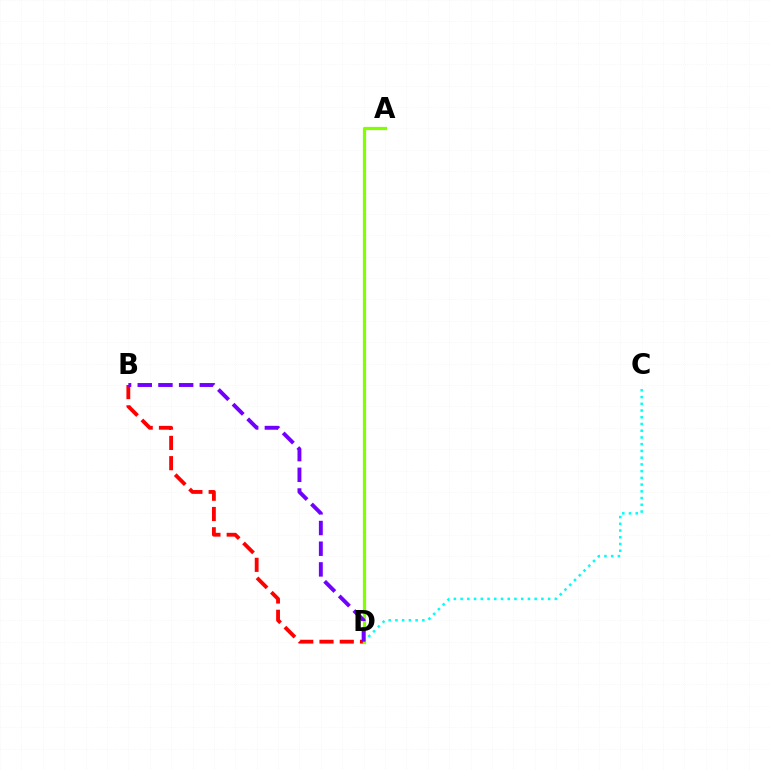{('B', 'D'): [{'color': '#ff0000', 'line_style': 'dashed', 'thickness': 2.75}, {'color': '#7200ff', 'line_style': 'dashed', 'thickness': 2.81}], ('C', 'D'): [{'color': '#00fff6', 'line_style': 'dotted', 'thickness': 1.83}], ('A', 'D'): [{'color': '#84ff00', 'line_style': 'solid', 'thickness': 2.33}]}